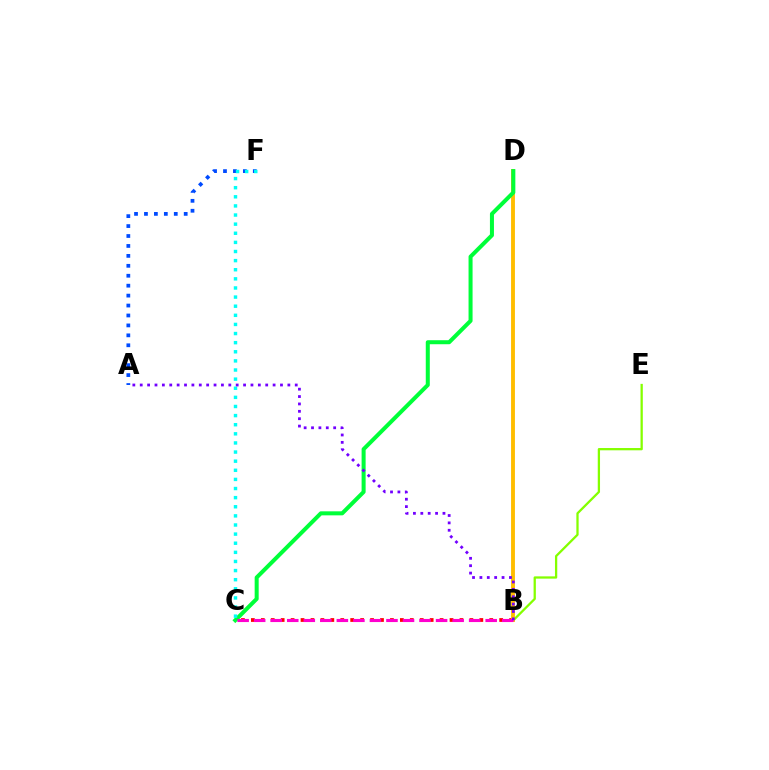{('B', 'C'): [{'color': '#ff0000', 'line_style': 'dotted', 'thickness': 2.7}, {'color': '#ff00cf', 'line_style': 'dashed', 'thickness': 2.25}], ('B', 'E'): [{'color': '#84ff00', 'line_style': 'solid', 'thickness': 1.64}], ('B', 'D'): [{'color': '#ffbd00', 'line_style': 'solid', 'thickness': 2.79}], ('A', 'F'): [{'color': '#004bff', 'line_style': 'dotted', 'thickness': 2.7}], ('C', 'D'): [{'color': '#00ff39', 'line_style': 'solid', 'thickness': 2.89}], ('C', 'F'): [{'color': '#00fff6', 'line_style': 'dotted', 'thickness': 2.48}], ('A', 'B'): [{'color': '#7200ff', 'line_style': 'dotted', 'thickness': 2.01}]}